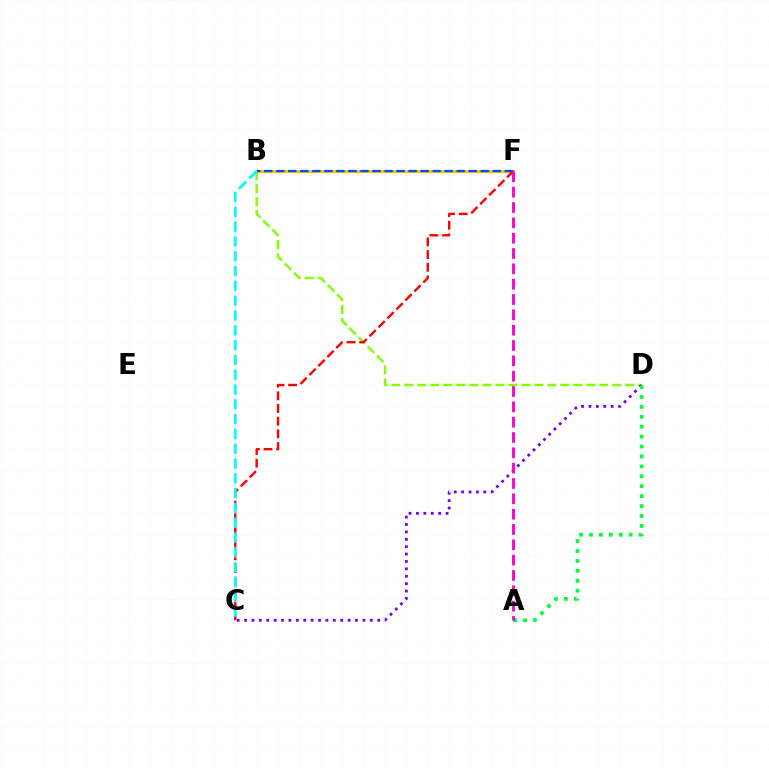{('B', 'D'): [{'color': '#84ff00', 'line_style': 'dashed', 'thickness': 1.77}], ('B', 'F'): [{'color': '#ffbd00', 'line_style': 'solid', 'thickness': 2.17}, {'color': '#004bff', 'line_style': 'dashed', 'thickness': 1.63}], ('C', 'F'): [{'color': '#ff0000', 'line_style': 'dashed', 'thickness': 1.72}], ('C', 'D'): [{'color': '#7200ff', 'line_style': 'dotted', 'thickness': 2.01}], ('B', 'C'): [{'color': '#00fff6', 'line_style': 'dashed', 'thickness': 2.01}], ('A', 'D'): [{'color': '#00ff39', 'line_style': 'dotted', 'thickness': 2.7}], ('A', 'F'): [{'color': '#ff00cf', 'line_style': 'dashed', 'thickness': 2.08}]}